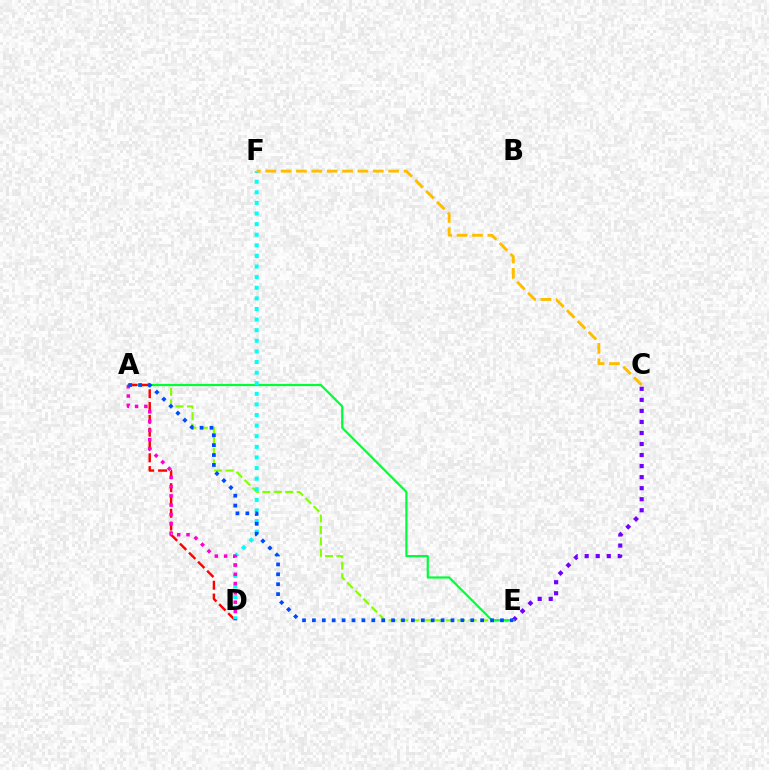{('A', 'E'): [{'color': '#84ff00', 'line_style': 'dashed', 'thickness': 1.55}, {'color': '#00ff39', 'line_style': 'solid', 'thickness': 1.58}, {'color': '#004bff', 'line_style': 'dotted', 'thickness': 2.69}], ('C', 'E'): [{'color': '#7200ff', 'line_style': 'dotted', 'thickness': 3.0}], ('A', 'D'): [{'color': '#ff0000', 'line_style': 'dashed', 'thickness': 1.74}, {'color': '#ff00cf', 'line_style': 'dotted', 'thickness': 2.52}], ('D', 'F'): [{'color': '#00fff6', 'line_style': 'dotted', 'thickness': 2.88}], ('C', 'F'): [{'color': '#ffbd00', 'line_style': 'dashed', 'thickness': 2.09}]}